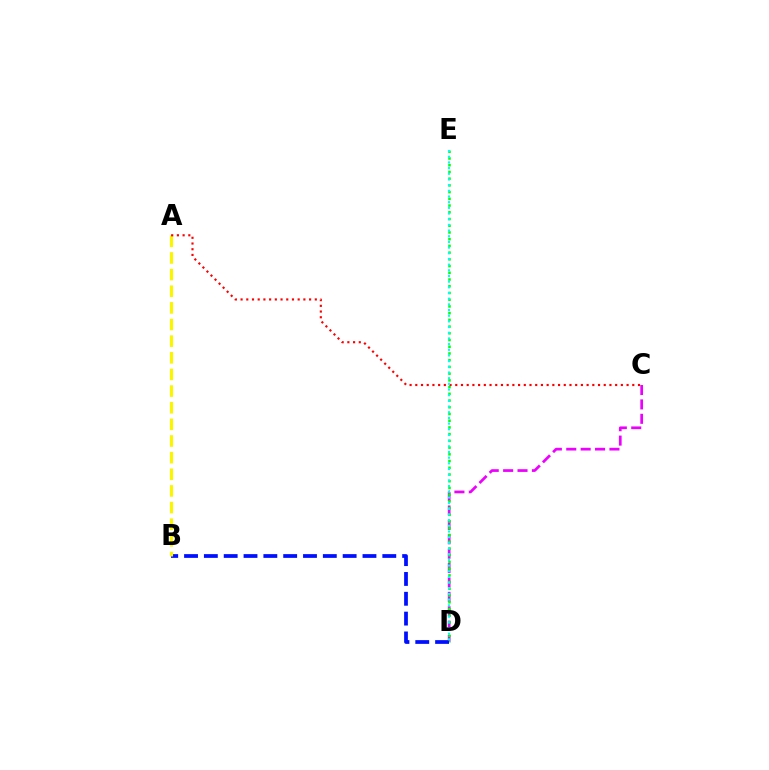{('C', 'D'): [{'color': '#ee00ff', 'line_style': 'dashed', 'thickness': 1.96}], ('D', 'E'): [{'color': '#08ff00', 'line_style': 'dotted', 'thickness': 1.83}, {'color': '#00fff6', 'line_style': 'dotted', 'thickness': 1.54}], ('B', 'D'): [{'color': '#0010ff', 'line_style': 'dashed', 'thickness': 2.69}], ('A', 'B'): [{'color': '#fcf500', 'line_style': 'dashed', 'thickness': 2.26}], ('A', 'C'): [{'color': '#ff0000', 'line_style': 'dotted', 'thickness': 1.55}]}